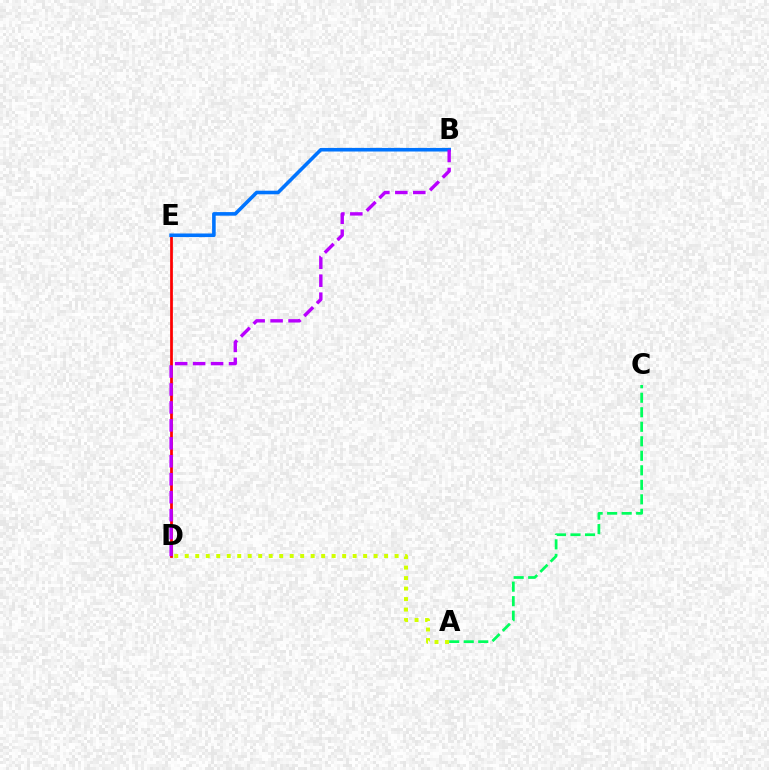{('A', 'C'): [{'color': '#00ff5c', 'line_style': 'dashed', 'thickness': 1.97}], ('D', 'E'): [{'color': '#ff0000', 'line_style': 'solid', 'thickness': 1.98}], ('A', 'D'): [{'color': '#d1ff00', 'line_style': 'dotted', 'thickness': 2.85}], ('B', 'E'): [{'color': '#0074ff', 'line_style': 'solid', 'thickness': 2.59}], ('B', 'D'): [{'color': '#b900ff', 'line_style': 'dashed', 'thickness': 2.44}]}